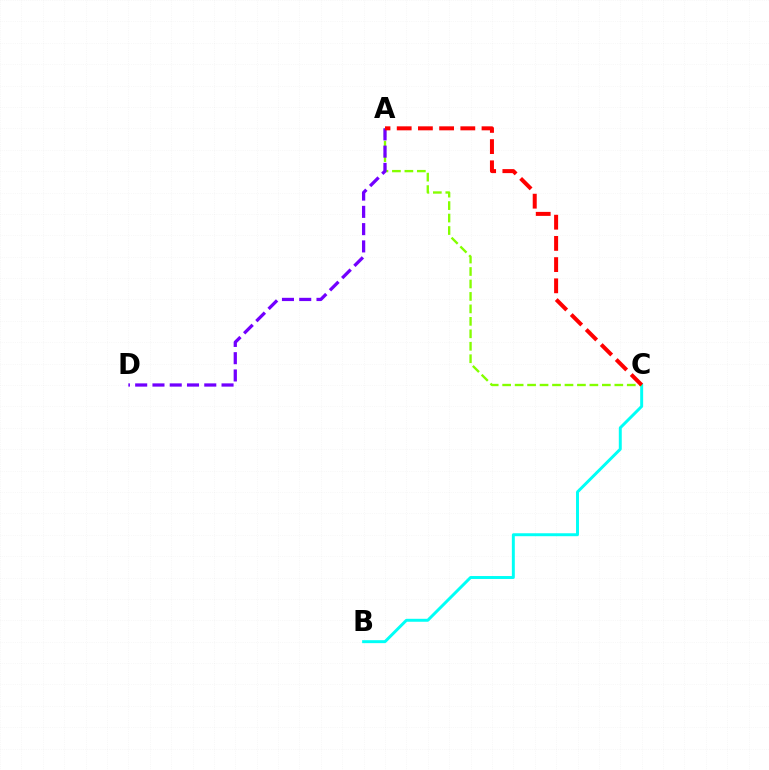{('B', 'C'): [{'color': '#00fff6', 'line_style': 'solid', 'thickness': 2.13}], ('A', 'C'): [{'color': '#84ff00', 'line_style': 'dashed', 'thickness': 1.69}, {'color': '#ff0000', 'line_style': 'dashed', 'thickness': 2.88}], ('A', 'D'): [{'color': '#7200ff', 'line_style': 'dashed', 'thickness': 2.35}]}